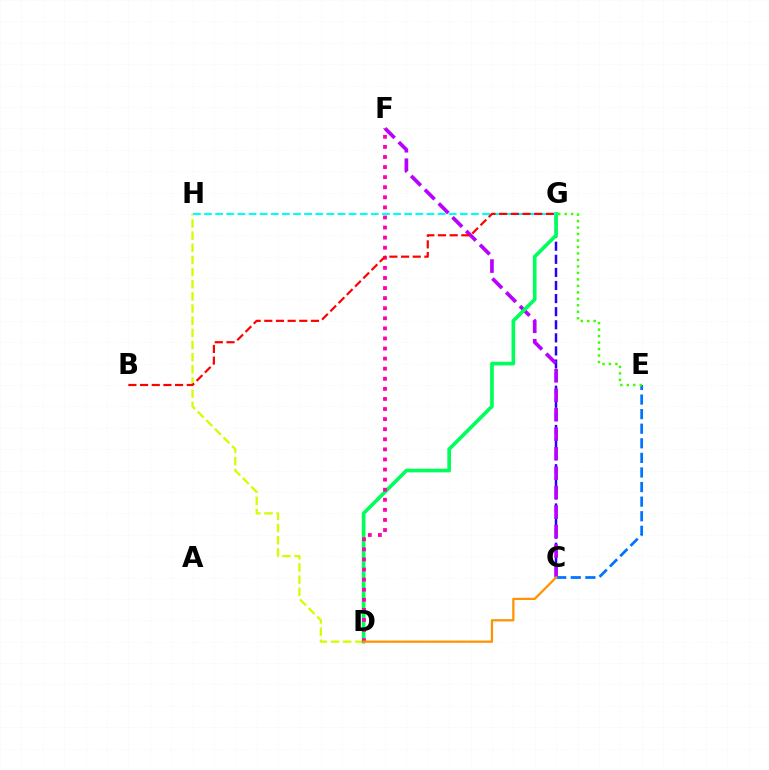{('C', 'G'): [{'color': '#2500ff', 'line_style': 'dashed', 'thickness': 1.78}], ('C', 'F'): [{'color': '#b900ff', 'line_style': 'dashed', 'thickness': 2.65}], ('D', 'H'): [{'color': '#d1ff00', 'line_style': 'dashed', 'thickness': 1.65}], ('C', 'E'): [{'color': '#0074ff', 'line_style': 'dashed', 'thickness': 1.98}], ('E', 'G'): [{'color': '#3dff00', 'line_style': 'dotted', 'thickness': 1.76}], ('D', 'G'): [{'color': '#00ff5c', 'line_style': 'solid', 'thickness': 2.63}], ('D', 'F'): [{'color': '#ff00ac', 'line_style': 'dotted', 'thickness': 2.74}], ('C', 'D'): [{'color': '#ff9400', 'line_style': 'solid', 'thickness': 1.62}], ('G', 'H'): [{'color': '#00fff6', 'line_style': 'dashed', 'thickness': 1.51}], ('B', 'G'): [{'color': '#ff0000', 'line_style': 'dashed', 'thickness': 1.58}]}